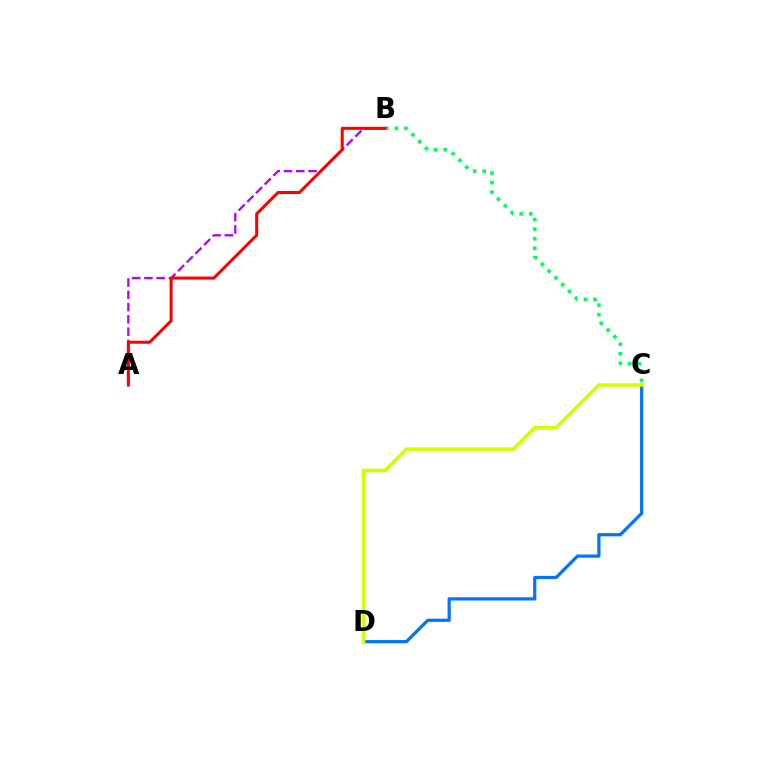{('A', 'B'): [{'color': '#b900ff', 'line_style': 'dashed', 'thickness': 1.67}, {'color': '#ff0000', 'line_style': 'solid', 'thickness': 2.19}], ('B', 'C'): [{'color': '#00ff5c', 'line_style': 'dotted', 'thickness': 2.61}], ('C', 'D'): [{'color': '#0074ff', 'line_style': 'solid', 'thickness': 2.32}, {'color': '#d1ff00', 'line_style': 'solid', 'thickness': 2.61}]}